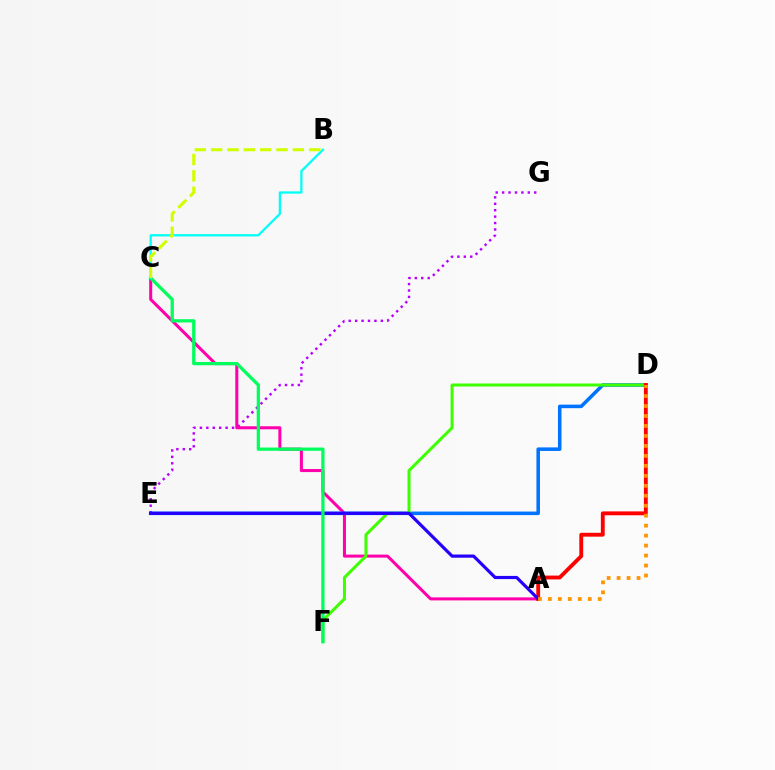{('E', 'G'): [{'color': '#b900ff', 'line_style': 'dotted', 'thickness': 1.74}], ('A', 'C'): [{'color': '#ff00ac', 'line_style': 'solid', 'thickness': 2.19}], ('D', 'E'): [{'color': '#0074ff', 'line_style': 'solid', 'thickness': 2.55}], ('D', 'F'): [{'color': '#3dff00', 'line_style': 'solid', 'thickness': 2.17}], ('A', 'D'): [{'color': '#ff0000', 'line_style': 'solid', 'thickness': 2.77}, {'color': '#ff9400', 'line_style': 'dotted', 'thickness': 2.71}], ('A', 'E'): [{'color': '#2500ff', 'line_style': 'solid', 'thickness': 2.29}], ('C', 'F'): [{'color': '#00ff5c', 'line_style': 'solid', 'thickness': 2.34}], ('B', 'C'): [{'color': '#00fff6', 'line_style': 'solid', 'thickness': 1.64}, {'color': '#d1ff00', 'line_style': 'dashed', 'thickness': 2.22}]}